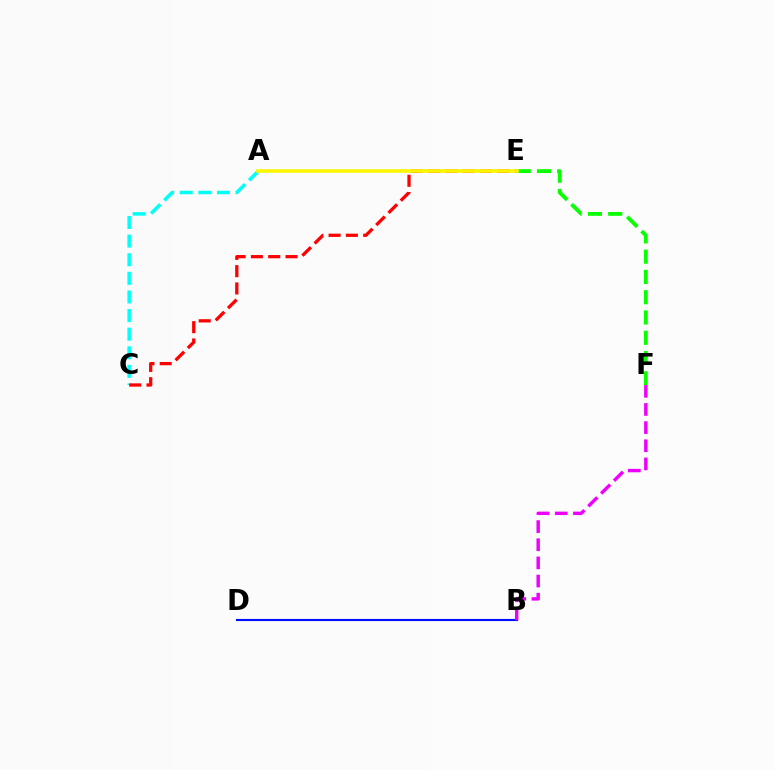{('A', 'C'): [{'color': '#00fff6', 'line_style': 'dashed', 'thickness': 2.53}], ('C', 'E'): [{'color': '#ff0000', 'line_style': 'dashed', 'thickness': 2.35}], ('B', 'D'): [{'color': '#0010ff', 'line_style': 'solid', 'thickness': 1.52}], ('E', 'F'): [{'color': '#08ff00', 'line_style': 'dashed', 'thickness': 2.75}], ('B', 'F'): [{'color': '#ee00ff', 'line_style': 'dashed', 'thickness': 2.47}], ('A', 'E'): [{'color': '#fcf500', 'line_style': 'solid', 'thickness': 2.59}]}